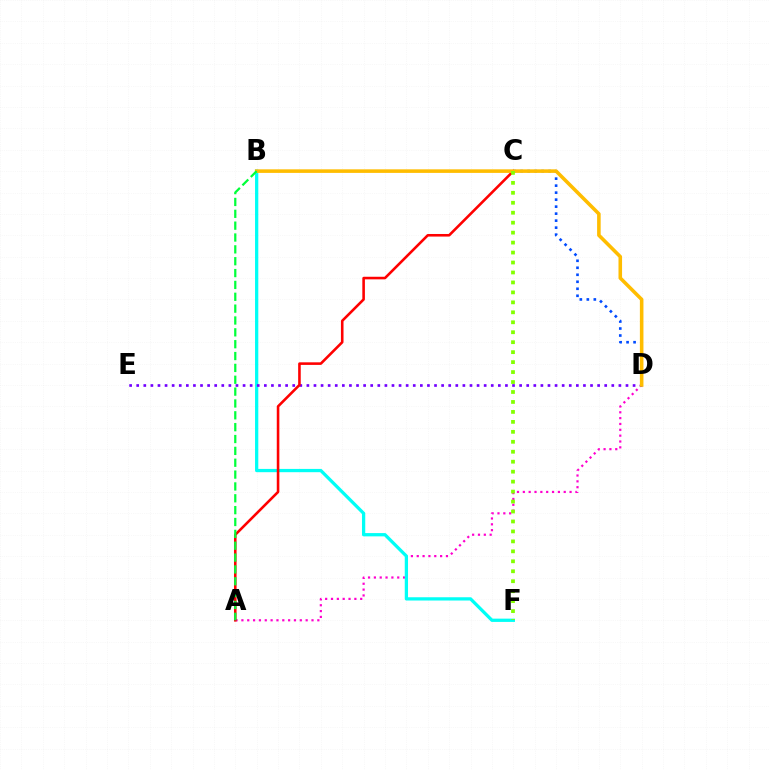{('A', 'D'): [{'color': '#ff00cf', 'line_style': 'dotted', 'thickness': 1.59}], ('B', 'F'): [{'color': '#00fff6', 'line_style': 'solid', 'thickness': 2.36}], ('D', 'E'): [{'color': '#7200ff', 'line_style': 'dotted', 'thickness': 1.93}], ('A', 'C'): [{'color': '#ff0000', 'line_style': 'solid', 'thickness': 1.86}], ('C', 'D'): [{'color': '#004bff', 'line_style': 'dotted', 'thickness': 1.9}], ('B', 'D'): [{'color': '#ffbd00', 'line_style': 'solid', 'thickness': 2.57}], ('A', 'B'): [{'color': '#00ff39', 'line_style': 'dashed', 'thickness': 1.61}], ('C', 'F'): [{'color': '#84ff00', 'line_style': 'dotted', 'thickness': 2.71}]}